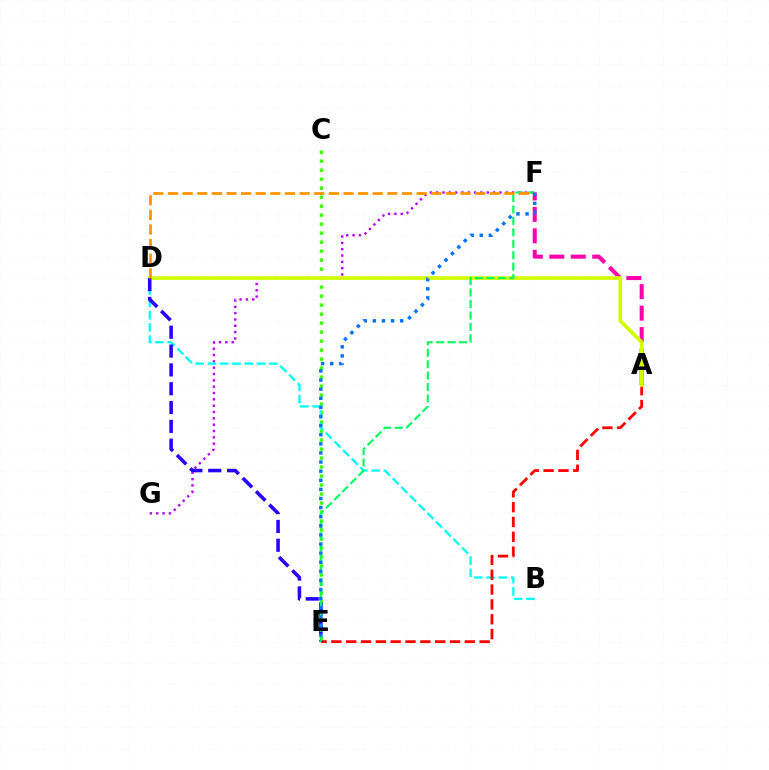{('A', 'F'): [{'color': '#ff00ac', 'line_style': 'dashed', 'thickness': 2.92}], ('C', 'E'): [{'color': '#3dff00', 'line_style': 'dotted', 'thickness': 2.44}], ('F', 'G'): [{'color': '#b900ff', 'line_style': 'dotted', 'thickness': 1.72}], ('B', 'D'): [{'color': '#00fff6', 'line_style': 'dashed', 'thickness': 1.67}], ('A', 'E'): [{'color': '#ff0000', 'line_style': 'dashed', 'thickness': 2.02}], ('A', 'D'): [{'color': '#d1ff00', 'line_style': 'solid', 'thickness': 2.67}], ('D', 'E'): [{'color': '#2500ff', 'line_style': 'dashed', 'thickness': 2.56}], ('E', 'F'): [{'color': '#00ff5c', 'line_style': 'dashed', 'thickness': 1.55}, {'color': '#0074ff', 'line_style': 'dotted', 'thickness': 2.48}], ('D', 'F'): [{'color': '#ff9400', 'line_style': 'dashed', 'thickness': 1.99}]}